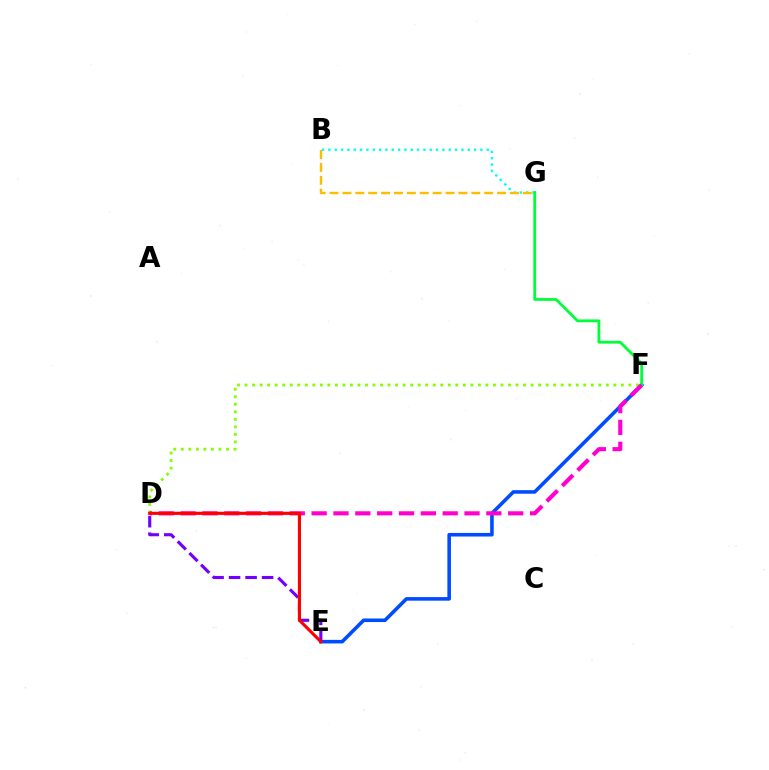{('B', 'G'): [{'color': '#00fff6', 'line_style': 'dotted', 'thickness': 1.72}, {'color': '#ffbd00', 'line_style': 'dashed', 'thickness': 1.75}], ('D', 'F'): [{'color': '#84ff00', 'line_style': 'dotted', 'thickness': 2.04}, {'color': '#ff00cf', 'line_style': 'dashed', 'thickness': 2.97}], ('E', 'F'): [{'color': '#004bff', 'line_style': 'solid', 'thickness': 2.58}], ('F', 'G'): [{'color': '#00ff39', 'line_style': 'solid', 'thickness': 2.02}], ('D', 'E'): [{'color': '#7200ff', 'line_style': 'dashed', 'thickness': 2.24}, {'color': '#ff0000', 'line_style': 'solid', 'thickness': 2.25}]}